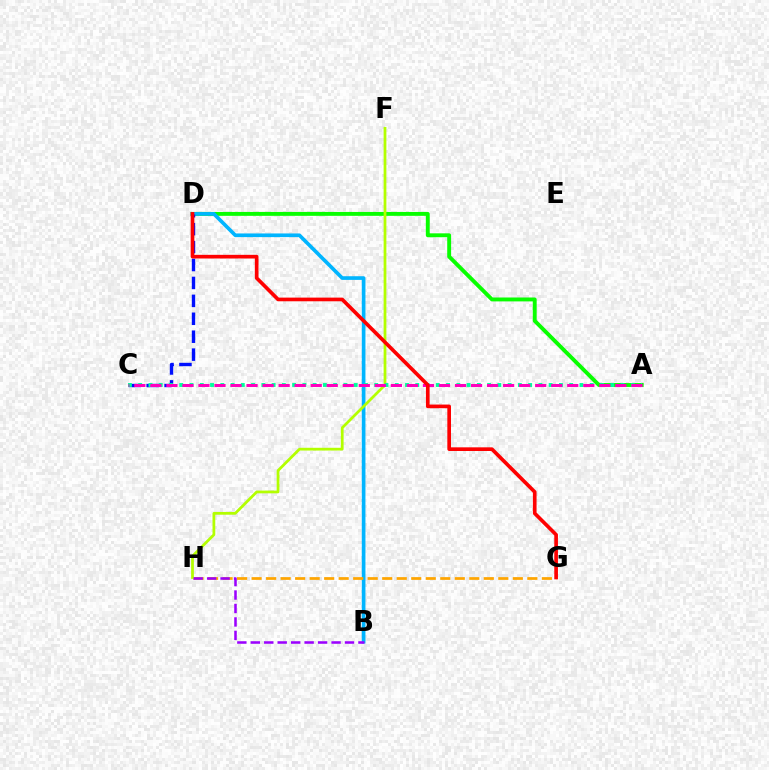{('A', 'D'): [{'color': '#08ff00', 'line_style': 'solid', 'thickness': 2.81}], ('B', 'D'): [{'color': '#00b5ff', 'line_style': 'solid', 'thickness': 2.64}], ('G', 'H'): [{'color': '#ffa500', 'line_style': 'dashed', 'thickness': 1.97}], ('C', 'D'): [{'color': '#0010ff', 'line_style': 'dashed', 'thickness': 2.43}], ('F', 'H'): [{'color': '#b3ff00', 'line_style': 'solid', 'thickness': 1.99}], ('A', 'C'): [{'color': '#00ff9d', 'line_style': 'dotted', 'thickness': 2.79}, {'color': '#ff00bd', 'line_style': 'dashed', 'thickness': 2.18}], ('D', 'G'): [{'color': '#ff0000', 'line_style': 'solid', 'thickness': 2.64}], ('B', 'H'): [{'color': '#9b00ff', 'line_style': 'dashed', 'thickness': 1.83}]}